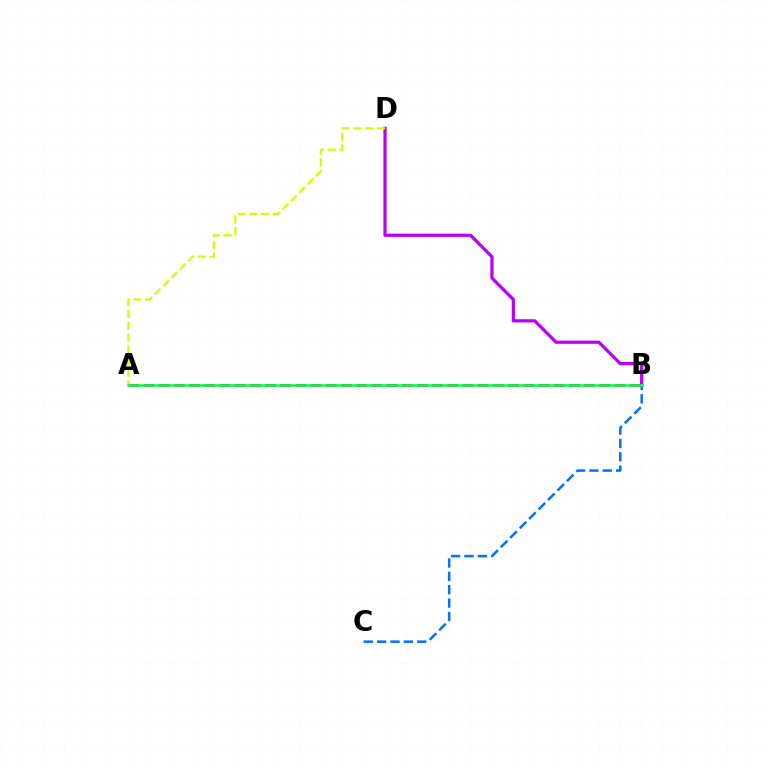{('A', 'B'): [{'color': '#ff0000', 'line_style': 'dashed', 'thickness': 2.06}, {'color': '#00ff5c', 'line_style': 'solid', 'thickness': 1.86}], ('B', 'D'): [{'color': '#b900ff', 'line_style': 'solid', 'thickness': 2.32}], ('A', 'D'): [{'color': '#d1ff00', 'line_style': 'dashed', 'thickness': 1.6}], ('B', 'C'): [{'color': '#0074ff', 'line_style': 'dashed', 'thickness': 1.82}]}